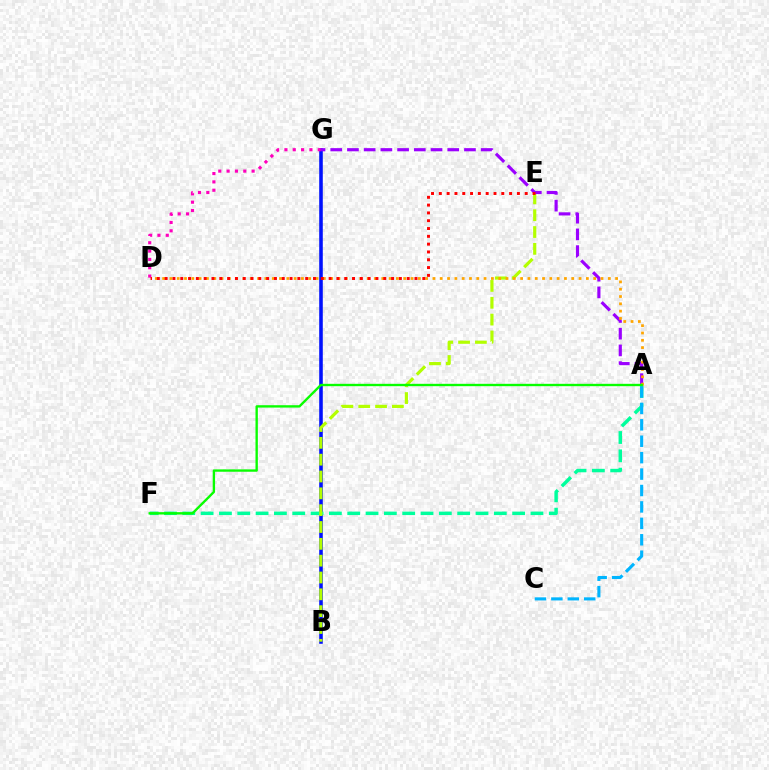{('B', 'G'): [{'color': '#0010ff', 'line_style': 'solid', 'thickness': 2.57}], ('A', 'F'): [{'color': '#00ff9d', 'line_style': 'dashed', 'thickness': 2.49}, {'color': '#08ff00', 'line_style': 'solid', 'thickness': 1.7}], ('D', 'G'): [{'color': '#ff00bd', 'line_style': 'dotted', 'thickness': 2.26}], ('B', 'E'): [{'color': '#b3ff00', 'line_style': 'dashed', 'thickness': 2.29}], ('A', 'G'): [{'color': '#9b00ff', 'line_style': 'dashed', 'thickness': 2.27}], ('A', 'C'): [{'color': '#00b5ff', 'line_style': 'dashed', 'thickness': 2.23}], ('A', 'D'): [{'color': '#ffa500', 'line_style': 'dotted', 'thickness': 1.99}], ('D', 'E'): [{'color': '#ff0000', 'line_style': 'dotted', 'thickness': 2.12}]}